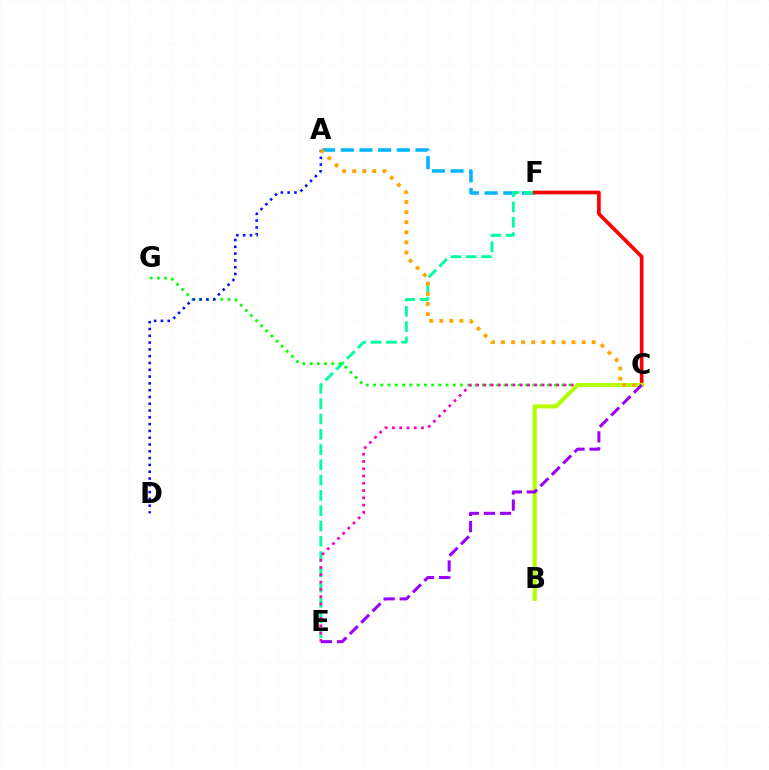{('A', 'F'): [{'color': '#00b5ff', 'line_style': 'dashed', 'thickness': 2.54}], ('E', 'F'): [{'color': '#00ff9d', 'line_style': 'dashed', 'thickness': 2.08}], ('C', 'F'): [{'color': '#ff0000', 'line_style': 'solid', 'thickness': 2.63}], ('C', 'G'): [{'color': '#08ff00', 'line_style': 'dotted', 'thickness': 1.97}], ('C', 'E'): [{'color': '#ff00bd', 'line_style': 'dotted', 'thickness': 1.98}, {'color': '#9b00ff', 'line_style': 'dashed', 'thickness': 2.18}], ('B', 'C'): [{'color': '#b3ff00', 'line_style': 'solid', 'thickness': 2.94}], ('A', 'D'): [{'color': '#0010ff', 'line_style': 'dotted', 'thickness': 1.85}], ('A', 'C'): [{'color': '#ffa500', 'line_style': 'dotted', 'thickness': 2.74}]}